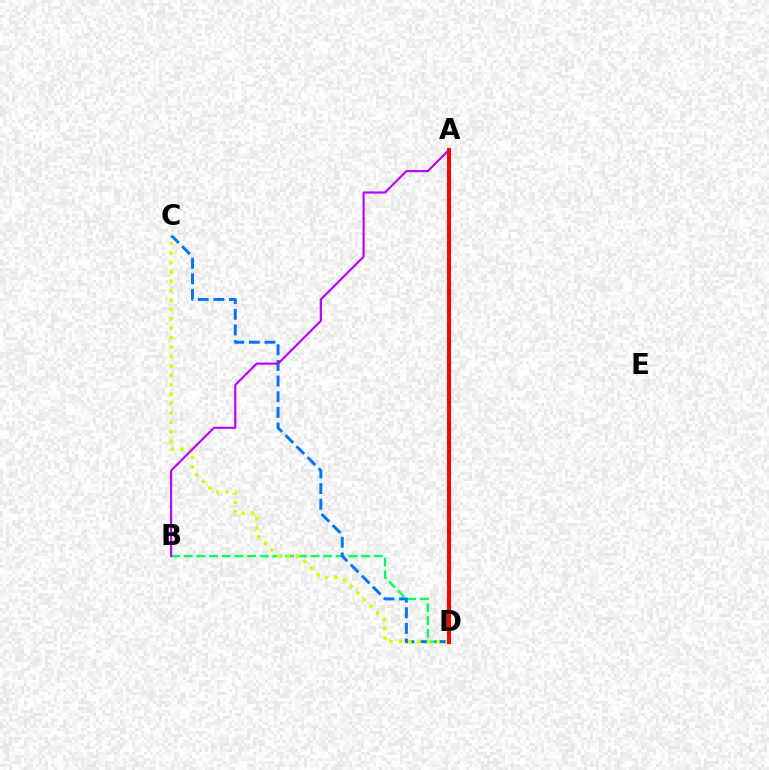{('B', 'D'): [{'color': '#00ff5c', 'line_style': 'dashed', 'thickness': 1.72}], ('C', 'D'): [{'color': '#0074ff', 'line_style': 'dashed', 'thickness': 2.13}, {'color': '#d1ff00', 'line_style': 'dotted', 'thickness': 2.56}], ('A', 'B'): [{'color': '#b900ff', 'line_style': 'solid', 'thickness': 1.54}], ('A', 'D'): [{'color': '#ff0000', 'line_style': 'solid', 'thickness': 2.92}]}